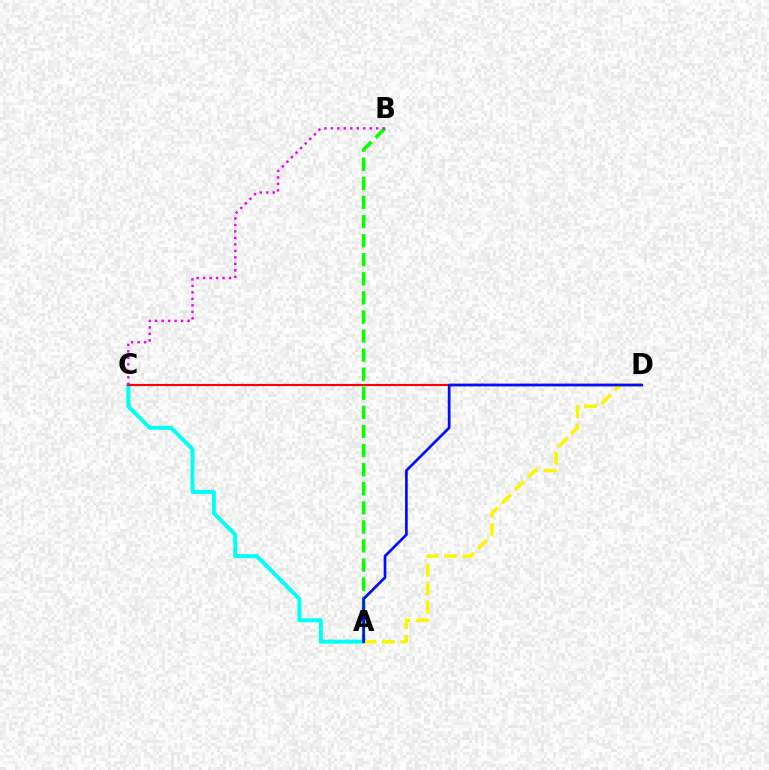{('A', 'B'): [{'color': '#08ff00', 'line_style': 'dashed', 'thickness': 2.59}], ('A', 'C'): [{'color': '#00fff6', 'line_style': 'solid', 'thickness': 2.86}], ('C', 'D'): [{'color': '#ff0000', 'line_style': 'solid', 'thickness': 1.55}], ('A', 'D'): [{'color': '#fcf500', 'line_style': 'dashed', 'thickness': 2.51}, {'color': '#0010ff', 'line_style': 'solid', 'thickness': 1.96}], ('B', 'C'): [{'color': '#ee00ff', 'line_style': 'dotted', 'thickness': 1.76}]}